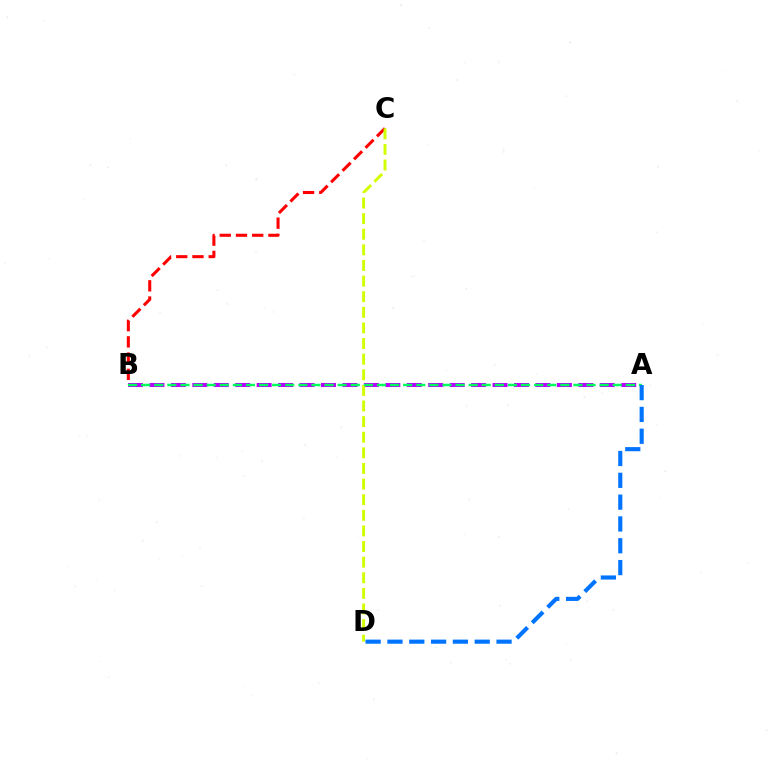{('B', 'C'): [{'color': '#ff0000', 'line_style': 'dashed', 'thickness': 2.2}], ('A', 'B'): [{'color': '#b900ff', 'line_style': 'dashed', 'thickness': 2.91}, {'color': '#00ff5c', 'line_style': 'dashed', 'thickness': 1.78}], ('C', 'D'): [{'color': '#d1ff00', 'line_style': 'dashed', 'thickness': 2.12}], ('A', 'D'): [{'color': '#0074ff', 'line_style': 'dashed', 'thickness': 2.96}]}